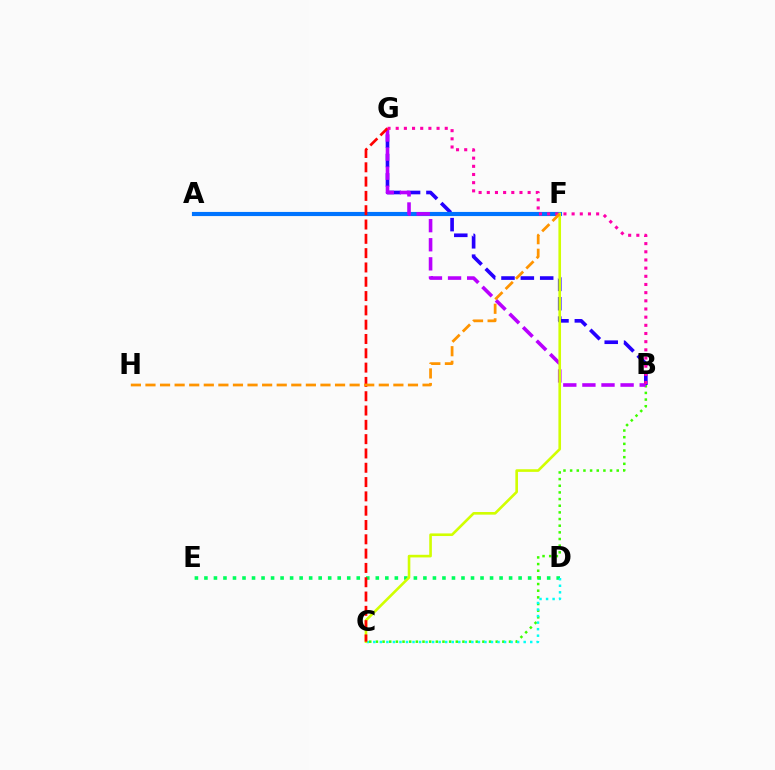{('D', 'E'): [{'color': '#00ff5c', 'line_style': 'dotted', 'thickness': 2.59}], ('B', 'C'): [{'color': '#3dff00', 'line_style': 'dotted', 'thickness': 1.81}], ('B', 'G'): [{'color': '#2500ff', 'line_style': 'dashed', 'thickness': 2.63}, {'color': '#b900ff', 'line_style': 'dashed', 'thickness': 2.59}, {'color': '#ff00ac', 'line_style': 'dotted', 'thickness': 2.22}], ('A', 'F'): [{'color': '#0074ff', 'line_style': 'solid', 'thickness': 2.98}], ('C', 'D'): [{'color': '#00fff6', 'line_style': 'dotted', 'thickness': 1.78}], ('C', 'F'): [{'color': '#d1ff00', 'line_style': 'solid', 'thickness': 1.89}], ('C', 'G'): [{'color': '#ff0000', 'line_style': 'dashed', 'thickness': 1.94}], ('F', 'H'): [{'color': '#ff9400', 'line_style': 'dashed', 'thickness': 1.98}]}